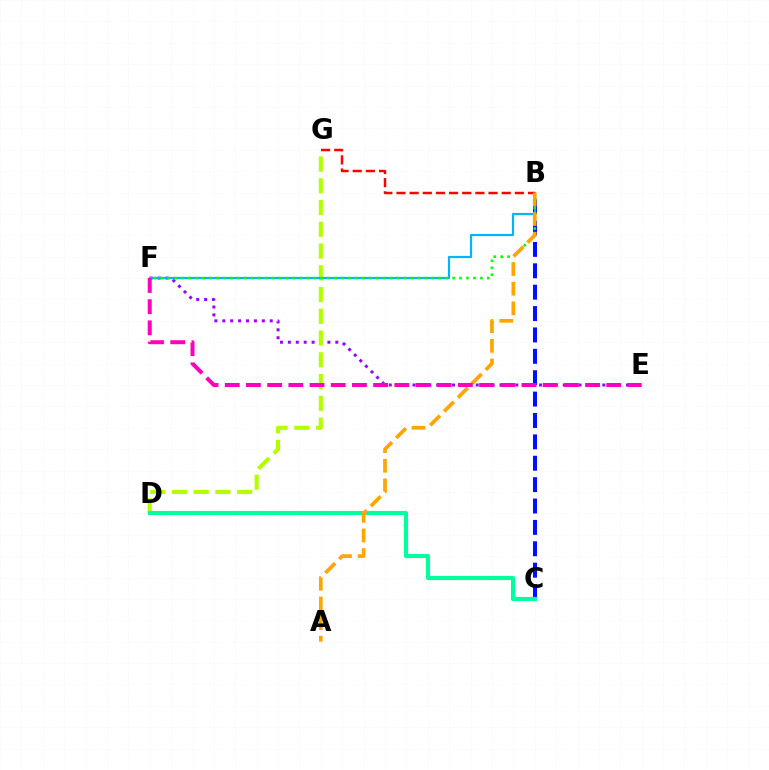{('E', 'F'): [{'color': '#9b00ff', 'line_style': 'dotted', 'thickness': 2.15}, {'color': '#ff00bd', 'line_style': 'dashed', 'thickness': 2.88}], ('B', 'C'): [{'color': '#0010ff', 'line_style': 'dashed', 'thickness': 2.9}], ('D', 'G'): [{'color': '#b3ff00', 'line_style': 'dashed', 'thickness': 2.95}], ('B', 'F'): [{'color': '#00b5ff', 'line_style': 'solid', 'thickness': 1.58}, {'color': '#08ff00', 'line_style': 'dotted', 'thickness': 1.89}], ('B', 'G'): [{'color': '#ff0000', 'line_style': 'dashed', 'thickness': 1.79}], ('C', 'D'): [{'color': '#00ff9d', 'line_style': 'solid', 'thickness': 2.98}], ('A', 'B'): [{'color': '#ffa500', 'line_style': 'dashed', 'thickness': 2.67}]}